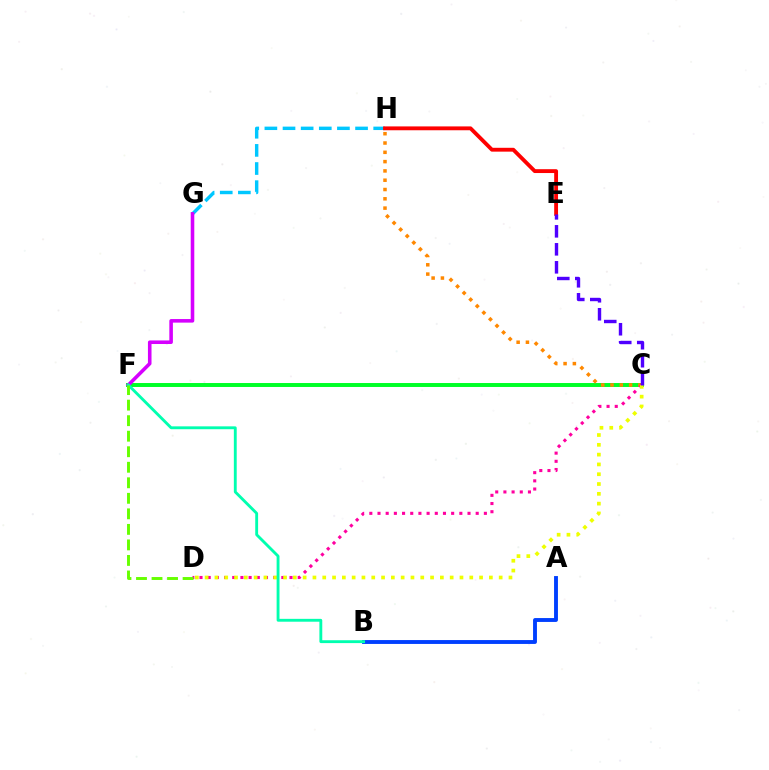{('C', 'F'): [{'color': '#00ff27', 'line_style': 'solid', 'thickness': 2.84}], ('G', 'H'): [{'color': '#00c7ff', 'line_style': 'dashed', 'thickness': 2.46}], ('E', 'H'): [{'color': '#ff0000', 'line_style': 'solid', 'thickness': 2.77}], ('C', 'H'): [{'color': '#ff8800', 'line_style': 'dotted', 'thickness': 2.53}], ('A', 'B'): [{'color': '#003fff', 'line_style': 'solid', 'thickness': 2.79}], ('F', 'G'): [{'color': '#d600ff', 'line_style': 'solid', 'thickness': 2.57}], ('C', 'D'): [{'color': '#ff00a0', 'line_style': 'dotted', 'thickness': 2.22}, {'color': '#eeff00', 'line_style': 'dotted', 'thickness': 2.66}], ('B', 'F'): [{'color': '#00ffaf', 'line_style': 'solid', 'thickness': 2.06}], ('C', 'E'): [{'color': '#4f00ff', 'line_style': 'dashed', 'thickness': 2.44}], ('D', 'F'): [{'color': '#66ff00', 'line_style': 'dashed', 'thickness': 2.11}]}